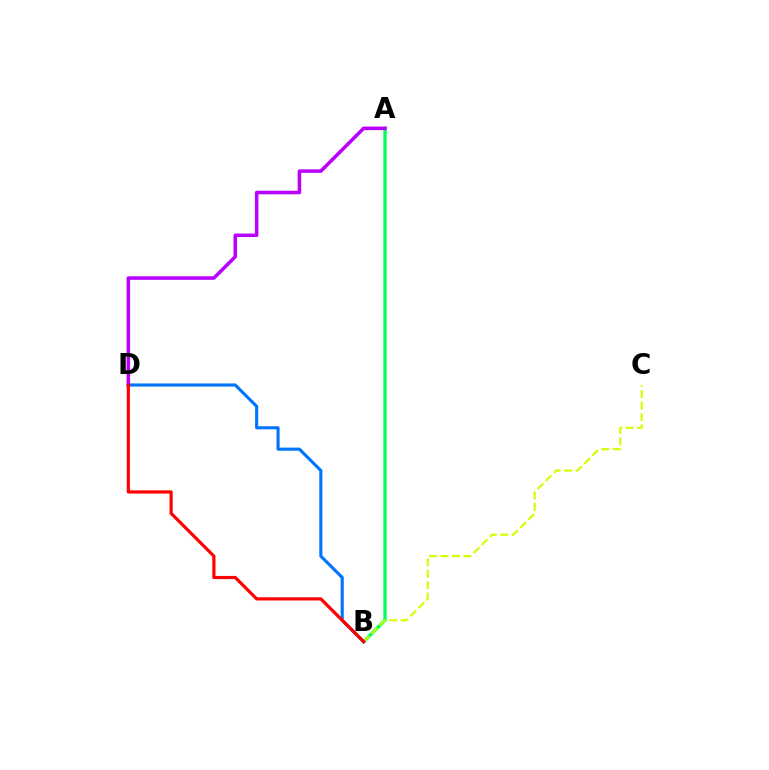{('A', 'B'): [{'color': '#00ff5c', 'line_style': 'solid', 'thickness': 2.4}], ('B', 'C'): [{'color': '#d1ff00', 'line_style': 'dashed', 'thickness': 1.56}], ('B', 'D'): [{'color': '#0074ff', 'line_style': 'solid', 'thickness': 2.25}, {'color': '#ff0000', 'line_style': 'solid', 'thickness': 2.29}], ('A', 'D'): [{'color': '#b900ff', 'line_style': 'solid', 'thickness': 2.54}]}